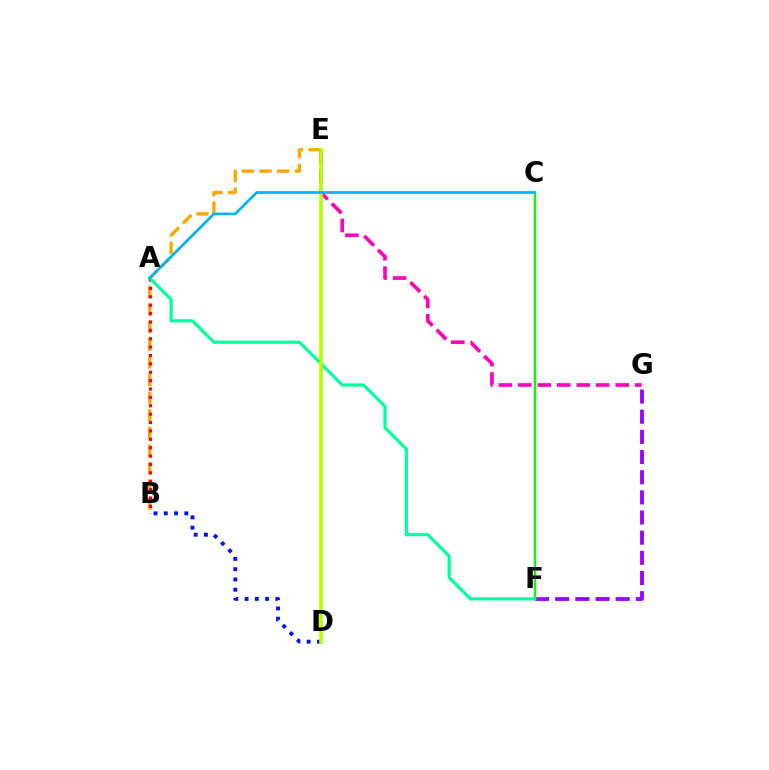{('B', 'E'): [{'color': '#ffa500', 'line_style': 'dashed', 'thickness': 2.4}], ('F', 'G'): [{'color': '#9b00ff', 'line_style': 'dashed', 'thickness': 2.74}], ('A', 'B'): [{'color': '#ff0000', 'line_style': 'dotted', 'thickness': 2.28}], ('C', 'F'): [{'color': '#08ff00', 'line_style': 'solid', 'thickness': 1.72}], ('B', 'D'): [{'color': '#0010ff', 'line_style': 'dotted', 'thickness': 2.79}], ('E', 'G'): [{'color': '#ff00bd', 'line_style': 'dashed', 'thickness': 2.64}], ('A', 'F'): [{'color': '#00ff9d', 'line_style': 'solid', 'thickness': 2.27}], ('D', 'E'): [{'color': '#b3ff00', 'line_style': 'solid', 'thickness': 2.59}], ('A', 'C'): [{'color': '#00b5ff', 'line_style': 'solid', 'thickness': 1.97}]}